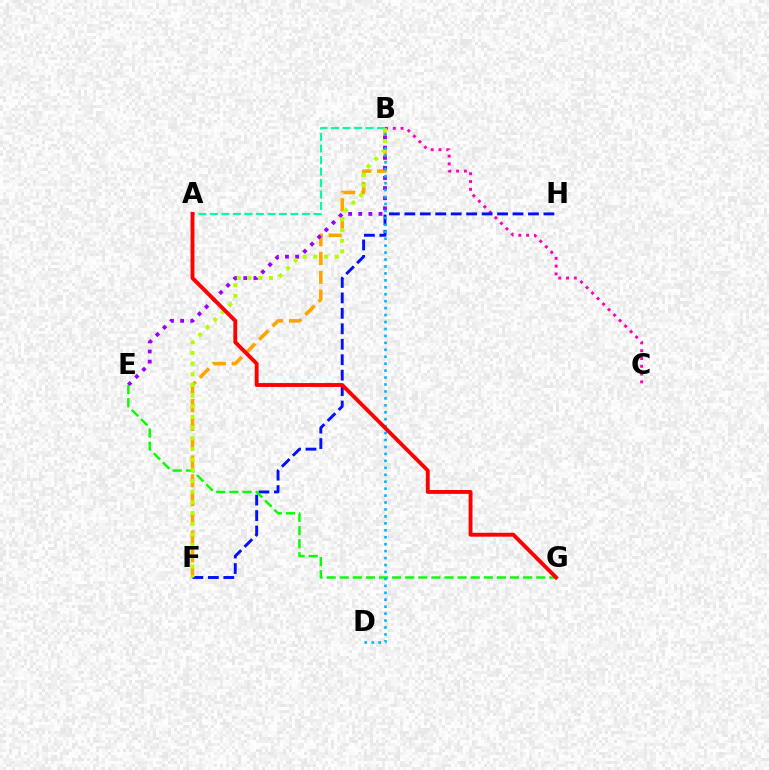{('B', 'F'): [{'color': '#ffa500', 'line_style': 'dashed', 'thickness': 2.55}, {'color': '#b3ff00', 'line_style': 'dotted', 'thickness': 2.9}], ('B', 'E'): [{'color': '#9b00ff', 'line_style': 'dotted', 'thickness': 2.75}], ('B', 'C'): [{'color': '#ff00bd', 'line_style': 'dotted', 'thickness': 2.12}], ('F', 'H'): [{'color': '#0010ff', 'line_style': 'dashed', 'thickness': 2.1}], ('A', 'B'): [{'color': '#00ff9d', 'line_style': 'dashed', 'thickness': 1.56}], ('E', 'G'): [{'color': '#08ff00', 'line_style': 'dashed', 'thickness': 1.78}], ('B', 'D'): [{'color': '#00b5ff', 'line_style': 'dotted', 'thickness': 1.89}], ('A', 'G'): [{'color': '#ff0000', 'line_style': 'solid', 'thickness': 2.79}]}